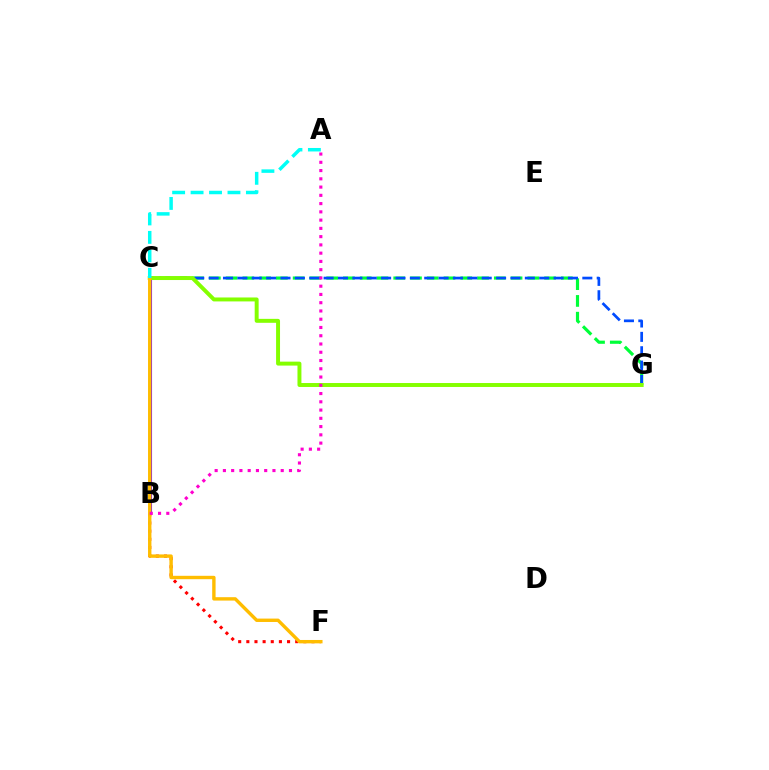{('B', 'C'): [{'color': '#7200ff', 'line_style': 'solid', 'thickness': 2.22}], ('B', 'F'): [{'color': '#ff0000', 'line_style': 'dotted', 'thickness': 2.21}], ('C', 'G'): [{'color': '#00ff39', 'line_style': 'dashed', 'thickness': 2.28}, {'color': '#004bff', 'line_style': 'dashed', 'thickness': 1.95}, {'color': '#84ff00', 'line_style': 'solid', 'thickness': 2.84}], ('C', 'F'): [{'color': '#ffbd00', 'line_style': 'solid', 'thickness': 2.44}], ('A', 'C'): [{'color': '#00fff6', 'line_style': 'dashed', 'thickness': 2.51}], ('A', 'B'): [{'color': '#ff00cf', 'line_style': 'dotted', 'thickness': 2.24}]}